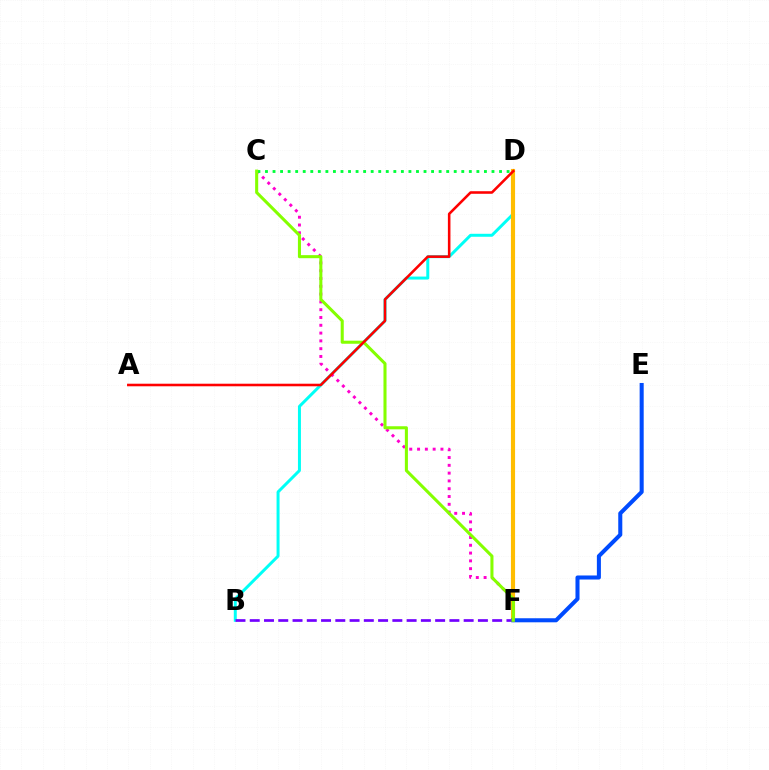{('B', 'D'): [{'color': '#00fff6', 'line_style': 'solid', 'thickness': 2.15}], ('B', 'F'): [{'color': '#7200ff', 'line_style': 'dashed', 'thickness': 1.94}], ('C', 'F'): [{'color': '#ff00cf', 'line_style': 'dotted', 'thickness': 2.12}, {'color': '#84ff00', 'line_style': 'solid', 'thickness': 2.2}], ('D', 'F'): [{'color': '#ffbd00', 'line_style': 'solid', 'thickness': 2.99}], ('C', 'D'): [{'color': '#00ff39', 'line_style': 'dotted', 'thickness': 2.05}], ('E', 'F'): [{'color': '#004bff', 'line_style': 'solid', 'thickness': 2.91}], ('A', 'D'): [{'color': '#ff0000', 'line_style': 'solid', 'thickness': 1.85}]}